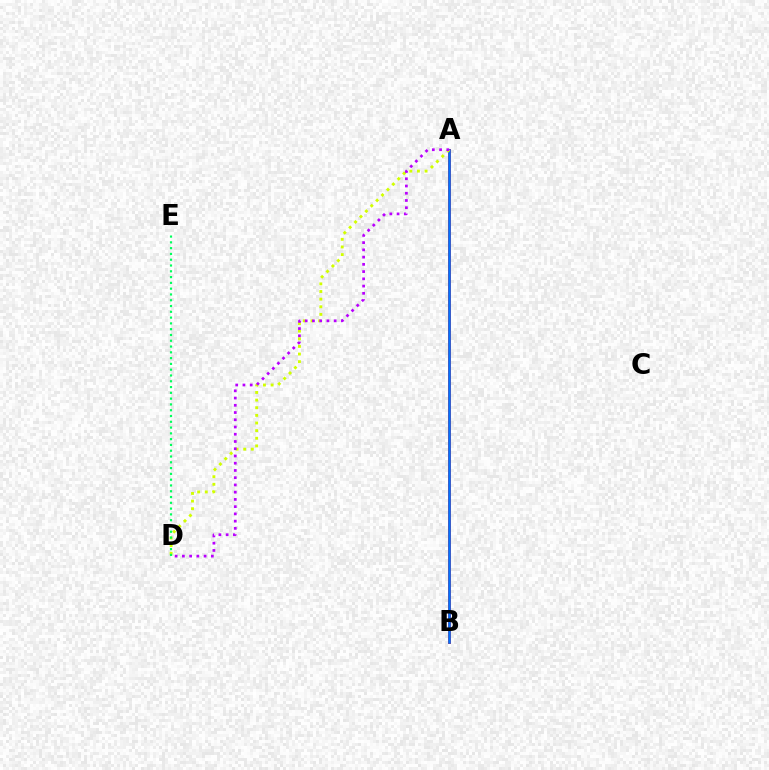{('A', 'B'): [{'color': '#ff0000', 'line_style': 'solid', 'thickness': 2.04}, {'color': '#0074ff', 'line_style': 'solid', 'thickness': 1.83}], ('A', 'D'): [{'color': '#d1ff00', 'line_style': 'dotted', 'thickness': 2.07}, {'color': '#b900ff', 'line_style': 'dotted', 'thickness': 1.97}], ('D', 'E'): [{'color': '#00ff5c', 'line_style': 'dotted', 'thickness': 1.57}]}